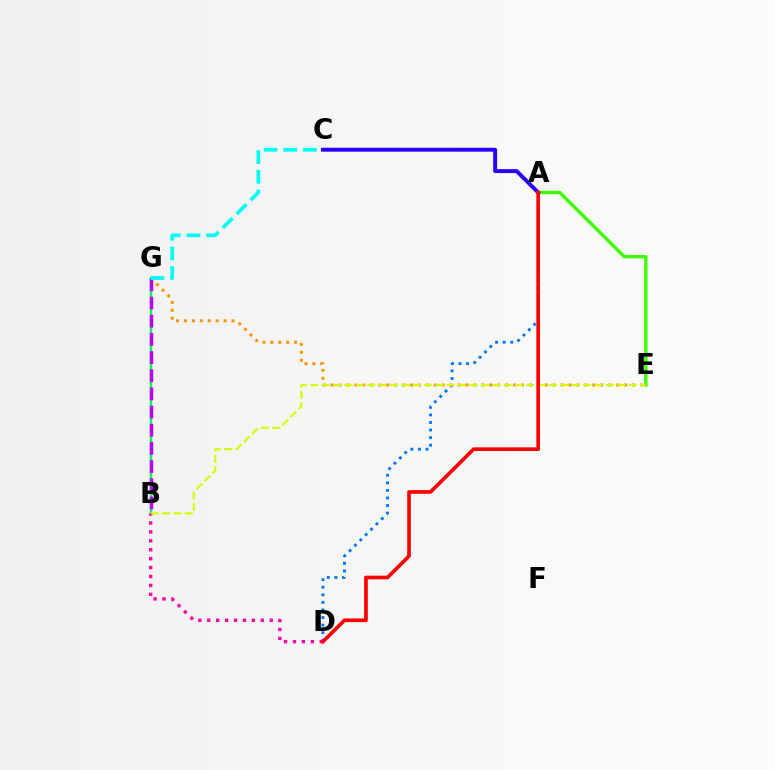{('A', 'D'): [{'color': '#0074ff', 'line_style': 'dotted', 'thickness': 2.06}, {'color': '#ff0000', 'line_style': 'solid', 'thickness': 2.64}], ('E', 'G'): [{'color': '#ff9400', 'line_style': 'dotted', 'thickness': 2.16}], ('B', 'G'): [{'color': '#00ff5c', 'line_style': 'solid', 'thickness': 1.76}, {'color': '#b900ff', 'line_style': 'dashed', 'thickness': 2.47}], ('B', 'D'): [{'color': '#ff00ac', 'line_style': 'dotted', 'thickness': 2.42}], ('A', 'E'): [{'color': '#3dff00', 'line_style': 'solid', 'thickness': 2.42}], ('B', 'E'): [{'color': '#d1ff00', 'line_style': 'dashed', 'thickness': 1.55}], ('A', 'C'): [{'color': '#2500ff', 'line_style': 'solid', 'thickness': 2.82}], ('C', 'G'): [{'color': '#00fff6', 'line_style': 'dashed', 'thickness': 2.67}]}